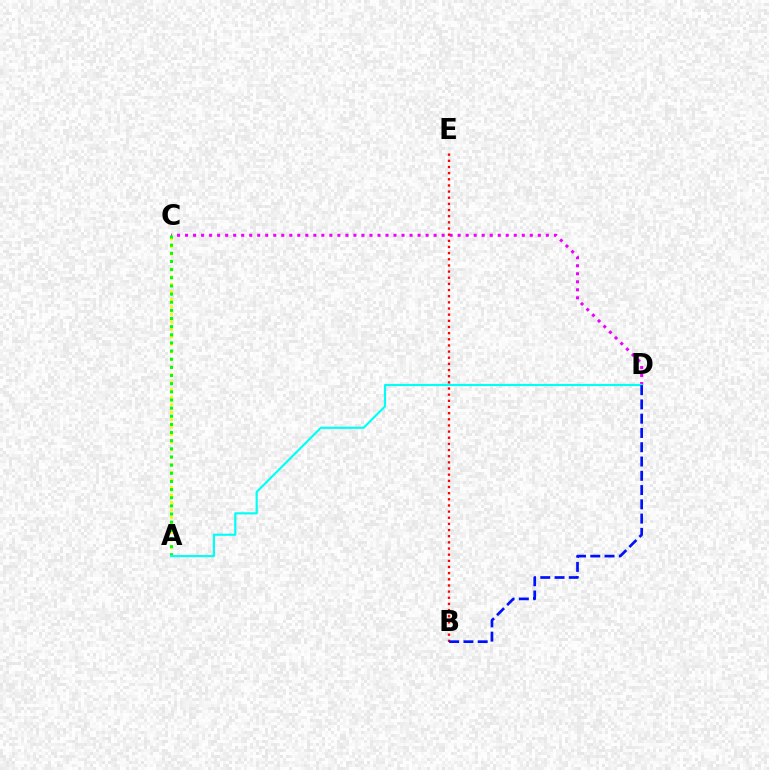{('C', 'D'): [{'color': '#ee00ff', 'line_style': 'dotted', 'thickness': 2.18}], ('A', 'C'): [{'color': '#fcf500', 'line_style': 'dotted', 'thickness': 2.04}, {'color': '#08ff00', 'line_style': 'dotted', 'thickness': 2.21}], ('A', 'D'): [{'color': '#00fff6', 'line_style': 'solid', 'thickness': 1.56}], ('B', 'E'): [{'color': '#ff0000', 'line_style': 'dotted', 'thickness': 1.67}], ('B', 'D'): [{'color': '#0010ff', 'line_style': 'dashed', 'thickness': 1.94}]}